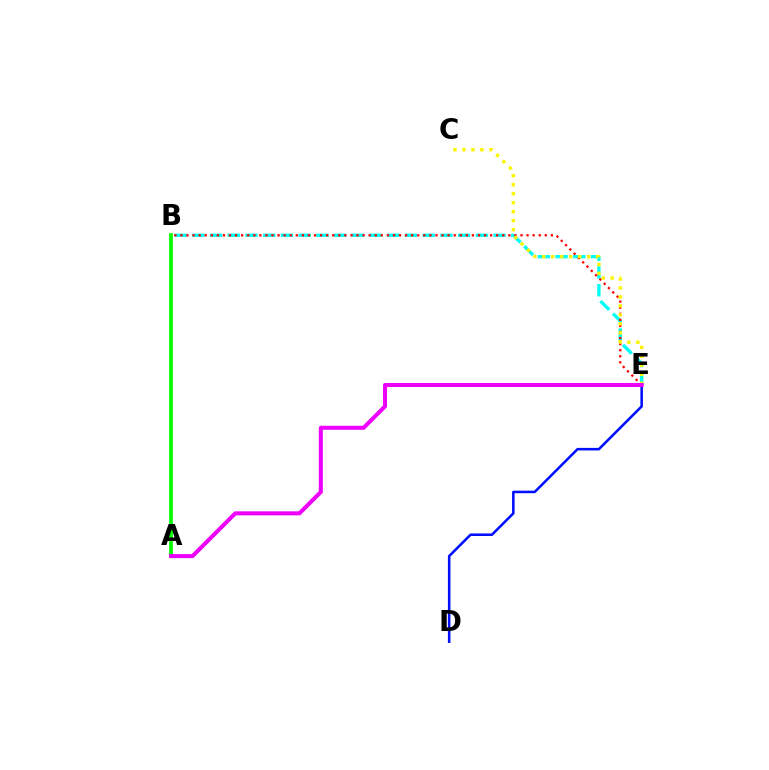{('B', 'E'): [{'color': '#00fff6', 'line_style': 'dashed', 'thickness': 2.41}, {'color': '#ff0000', 'line_style': 'dotted', 'thickness': 1.65}], ('A', 'B'): [{'color': '#08ff00', 'line_style': 'solid', 'thickness': 2.69}], ('C', 'E'): [{'color': '#fcf500', 'line_style': 'dotted', 'thickness': 2.44}], ('D', 'E'): [{'color': '#0010ff', 'line_style': 'solid', 'thickness': 1.83}], ('A', 'E'): [{'color': '#ee00ff', 'line_style': 'solid', 'thickness': 2.9}]}